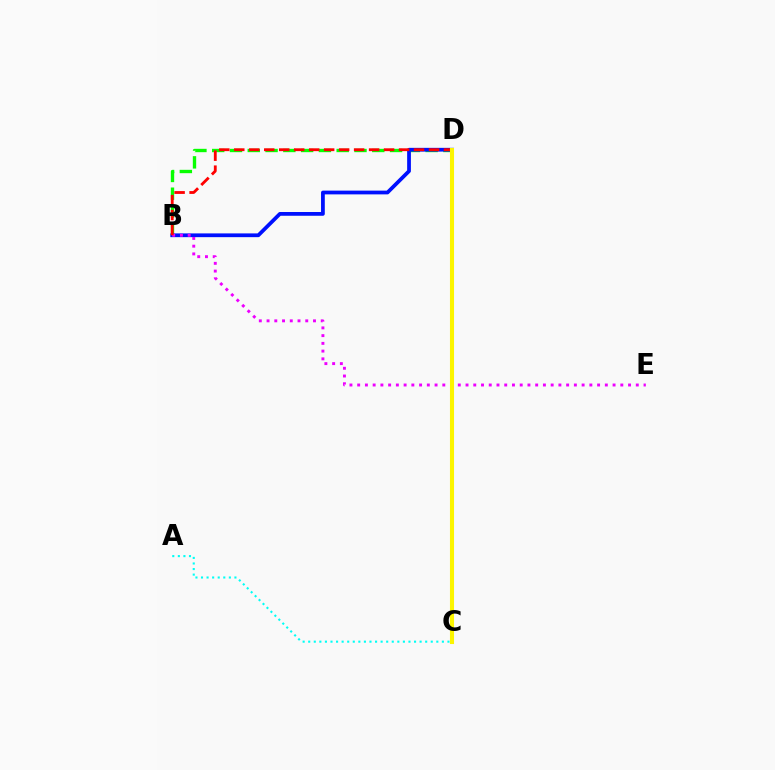{('B', 'D'): [{'color': '#08ff00', 'line_style': 'dashed', 'thickness': 2.42}, {'color': '#0010ff', 'line_style': 'solid', 'thickness': 2.71}, {'color': '#ff0000', 'line_style': 'dashed', 'thickness': 2.03}], ('A', 'C'): [{'color': '#00fff6', 'line_style': 'dotted', 'thickness': 1.51}], ('B', 'E'): [{'color': '#ee00ff', 'line_style': 'dotted', 'thickness': 2.1}], ('C', 'D'): [{'color': '#fcf500', 'line_style': 'solid', 'thickness': 2.93}]}